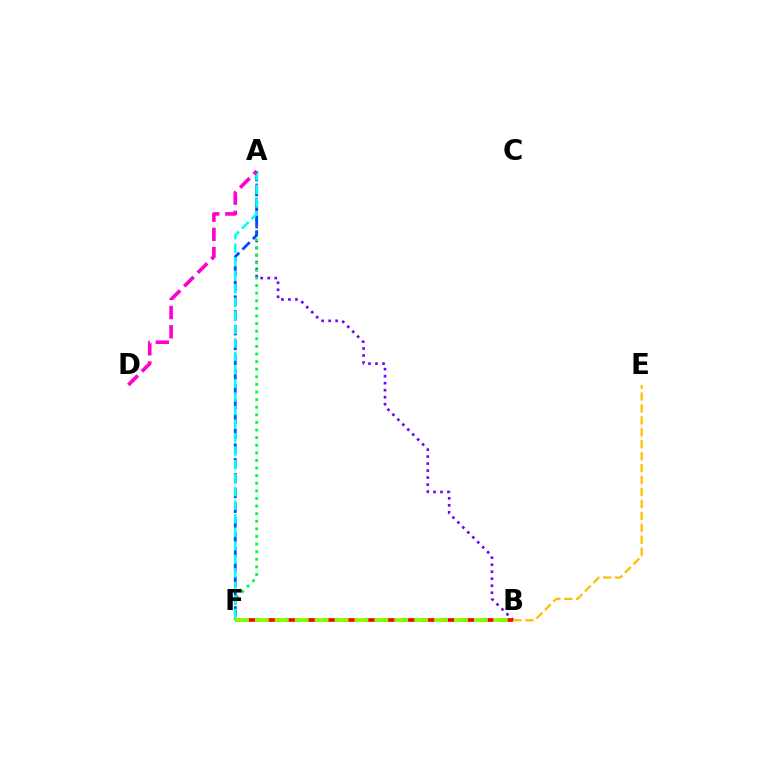{('A', 'B'): [{'color': '#7200ff', 'line_style': 'dotted', 'thickness': 1.9}], ('A', 'F'): [{'color': '#00ff39', 'line_style': 'dotted', 'thickness': 2.07}, {'color': '#004bff', 'line_style': 'dashed', 'thickness': 2.01}, {'color': '#00fff6', 'line_style': 'dashed', 'thickness': 1.84}], ('A', 'D'): [{'color': '#ff00cf', 'line_style': 'dashed', 'thickness': 2.61}], ('B', 'F'): [{'color': '#ff0000', 'line_style': 'dashed', 'thickness': 2.64}, {'color': '#84ff00', 'line_style': 'dashed', 'thickness': 2.71}], ('B', 'E'): [{'color': '#ffbd00', 'line_style': 'dashed', 'thickness': 1.62}]}